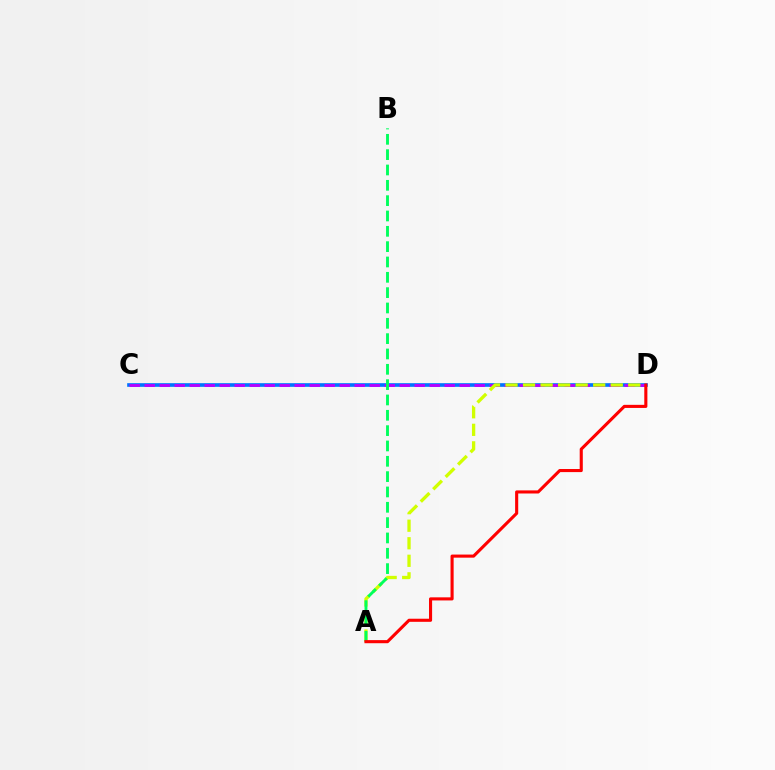{('C', 'D'): [{'color': '#0074ff', 'line_style': 'solid', 'thickness': 2.62}, {'color': '#b900ff', 'line_style': 'dashed', 'thickness': 2.04}], ('A', 'D'): [{'color': '#d1ff00', 'line_style': 'dashed', 'thickness': 2.38}, {'color': '#ff0000', 'line_style': 'solid', 'thickness': 2.23}], ('A', 'B'): [{'color': '#00ff5c', 'line_style': 'dashed', 'thickness': 2.08}]}